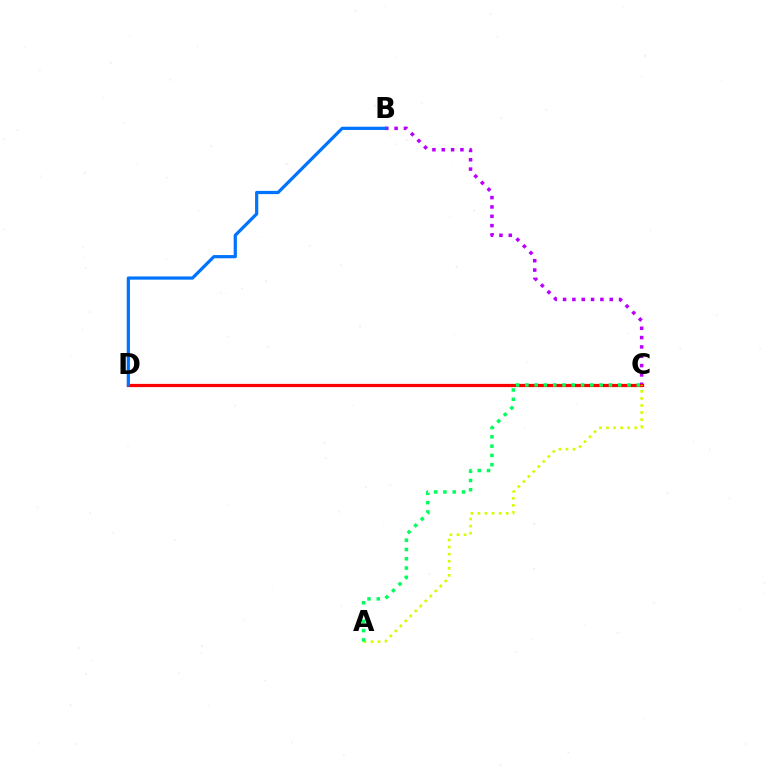{('B', 'C'): [{'color': '#b900ff', 'line_style': 'dotted', 'thickness': 2.54}], ('C', 'D'): [{'color': '#ff0000', 'line_style': 'solid', 'thickness': 2.33}], ('A', 'C'): [{'color': '#d1ff00', 'line_style': 'dotted', 'thickness': 1.92}, {'color': '#00ff5c', 'line_style': 'dotted', 'thickness': 2.52}], ('B', 'D'): [{'color': '#0074ff', 'line_style': 'solid', 'thickness': 2.31}]}